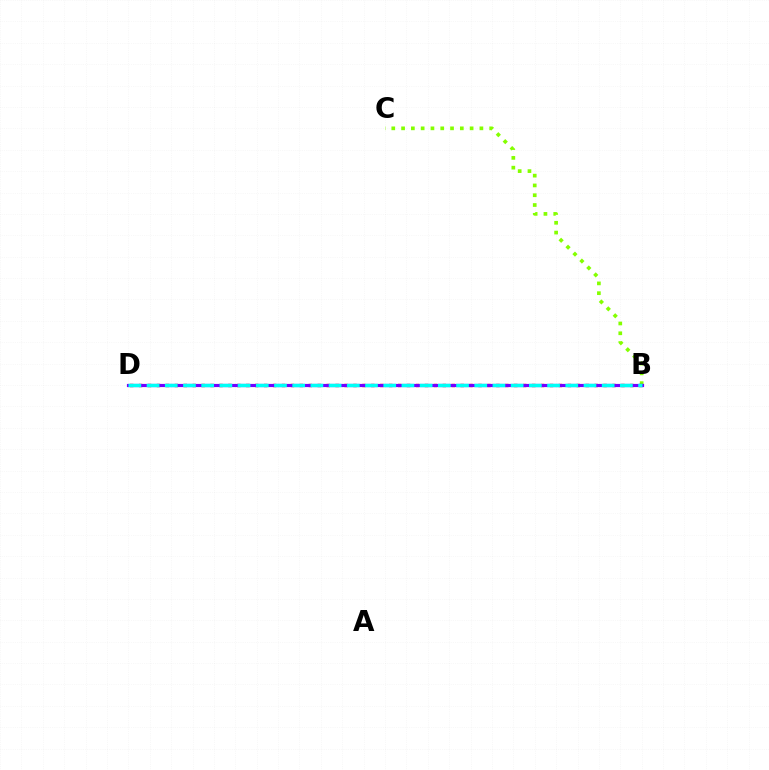{('B', 'C'): [{'color': '#84ff00', 'line_style': 'dotted', 'thickness': 2.66}], ('B', 'D'): [{'color': '#ff0000', 'line_style': 'dotted', 'thickness': 2.43}, {'color': '#7200ff', 'line_style': 'solid', 'thickness': 2.29}, {'color': '#00fff6', 'line_style': 'dashed', 'thickness': 2.47}]}